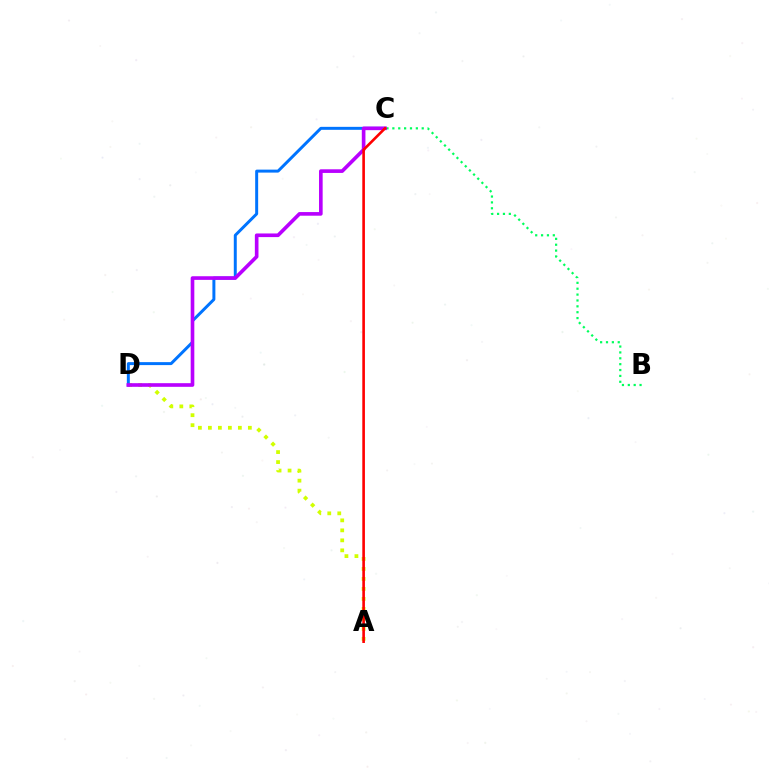{('B', 'C'): [{'color': '#00ff5c', 'line_style': 'dotted', 'thickness': 1.6}], ('A', 'D'): [{'color': '#d1ff00', 'line_style': 'dotted', 'thickness': 2.72}], ('C', 'D'): [{'color': '#0074ff', 'line_style': 'solid', 'thickness': 2.14}, {'color': '#b900ff', 'line_style': 'solid', 'thickness': 2.62}], ('A', 'C'): [{'color': '#ff0000', 'line_style': 'solid', 'thickness': 1.89}]}